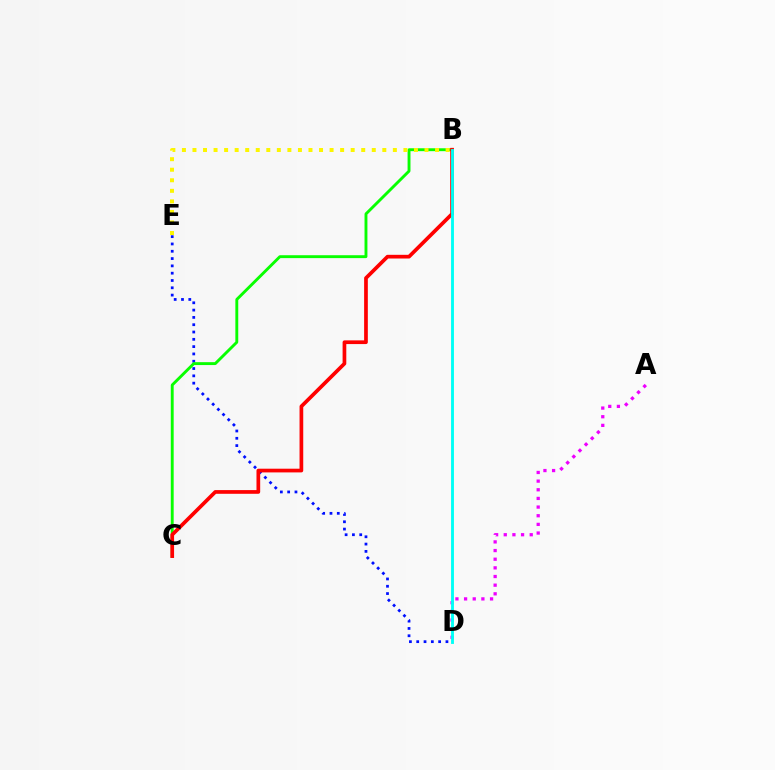{('A', 'D'): [{'color': '#ee00ff', 'line_style': 'dotted', 'thickness': 2.35}], ('D', 'E'): [{'color': '#0010ff', 'line_style': 'dotted', 'thickness': 1.98}], ('B', 'C'): [{'color': '#08ff00', 'line_style': 'solid', 'thickness': 2.08}, {'color': '#ff0000', 'line_style': 'solid', 'thickness': 2.67}], ('B', 'E'): [{'color': '#fcf500', 'line_style': 'dotted', 'thickness': 2.87}], ('B', 'D'): [{'color': '#00fff6', 'line_style': 'solid', 'thickness': 2.06}]}